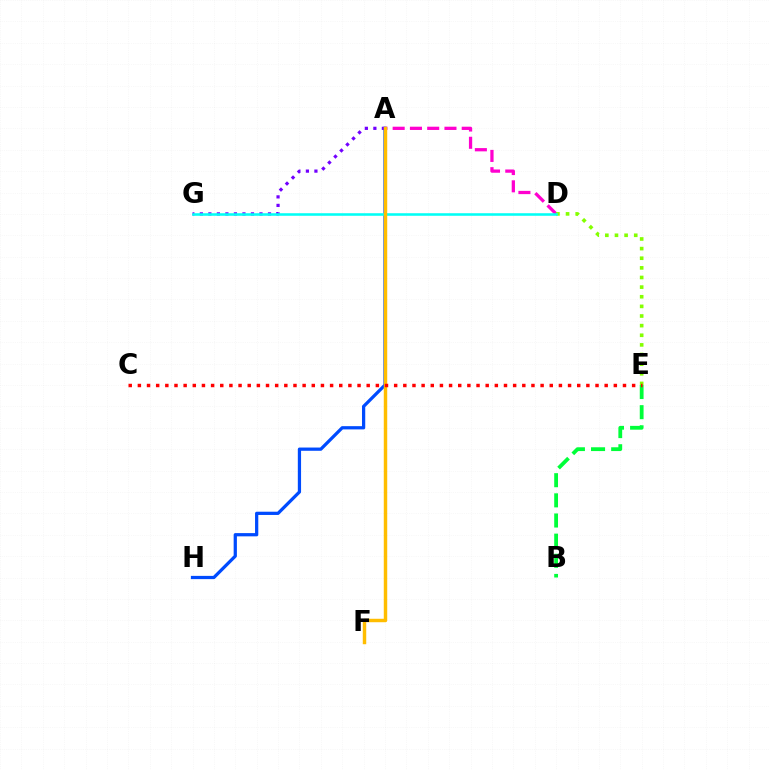{('A', 'H'): [{'color': '#004bff', 'line_style': 'solid', 'thickness': 2.34}], ('A', 'D'): [{'color': '#ff00cf', 'line_style': 'dashed', 'thickness': 2.35}], ('D', 'E'): [{'color': '#84ff00', 'line_style': 'dotted', 'thickness': 2.62}], ('A', 'G'): [{'color': '#7200ff', 'line_style': 'dotted', 'thickness': 2.31}], ('D', 'G'): [{'color': '#00fff6', 'line_style': 'solid', 'thickness': 1.84}], ('A', 'F'): [{'color': '#ffbd00', 'line_style': 'solid', 'thickness': 2.48}], ('B', 'E'): [{'color': '#00ff39', 'line_style': 'dashed', 'thickness': 2.74}], ('C', 'E'): [{'color': '#ff0000', 'line_style': 'dotted', 'thickness': 2.49}]}